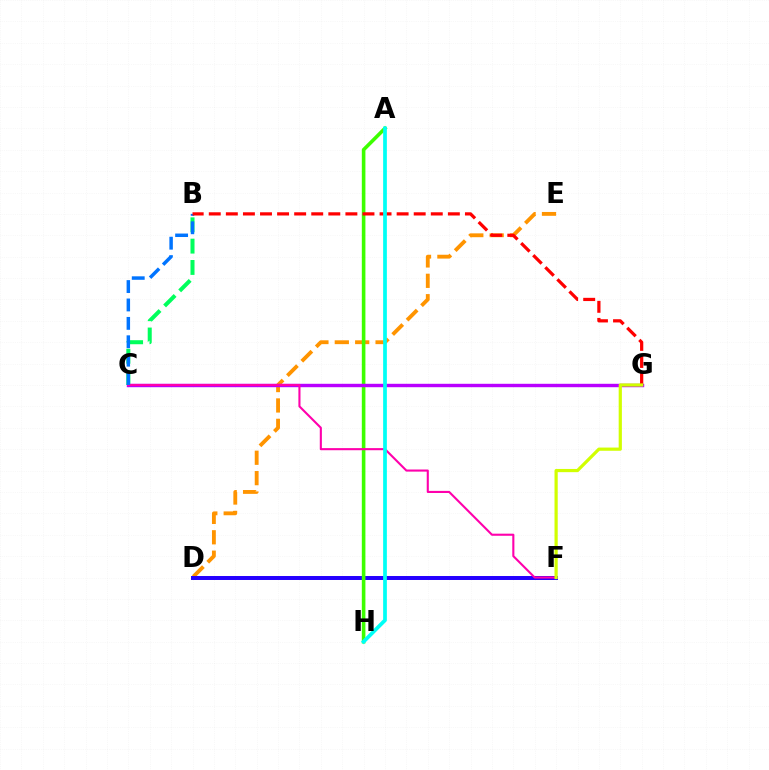{('D', 'E'): [{'color': '#ff9400', 'line_style': 'dashed', 'thickness': 2.77}], ('D', 'F'): [{'color': '#2500ff', 'line_style': 'solid', 'thickness': 2.86}], ('B', 'C'): [{'color': '#00ff5c', 'line_style': 'dashed', 'thickness': 2.9}, {'color': '#0074ff', 'line_style': 'dashed', 'thickness': 2.5}], ('A', 'H'): [{'color': '#3dff00', 'line_style': 'solid', 'thickness': 2.59}, {'color': '#00fff6', 'line_style': 'solid', 'thickness': 2.69}], ('C', 'G'): [{'color': '#b900ff', 'line_style': 'solid', 'thickness': 2.46}], ('C', 'F'): [{'color': '#ff00ac', 'line_style': 'solid', 'thickness': 1.51}], ('B', 'G'): [{'color': '#ff0000', 'line_style': 'dashed', 'thickness': 2.32}], ('F', 'G'): [{'color': '#d1ff00', 'line_style': 'solid', 'thickness': 2.31}]}